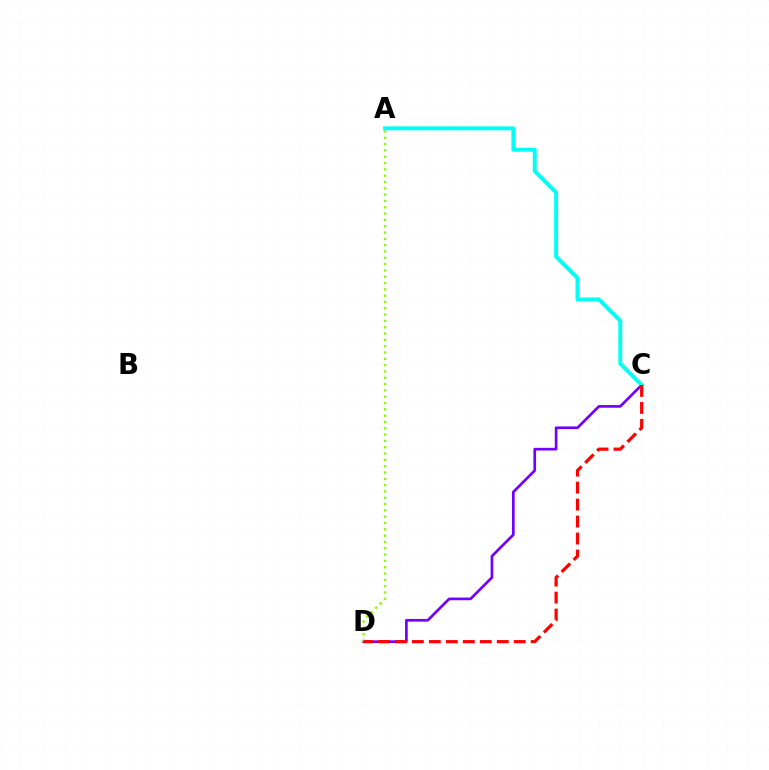{('C', 'D'): [{'color': '#7200ff', 'line_style': 'solid', 'thickness': 1.93}, {'color': '#ff0000', 'line_style': 'dashed', 'thickness': 2.31}], ('A', 'D'): [{'color': '#84ff00', 'line_style': 'dotted', 'thickness': 1.72}], ('A', 'C'): [{'color': '#00fff6', 'line_style': 'solid', 'thickness': 2.83}]}